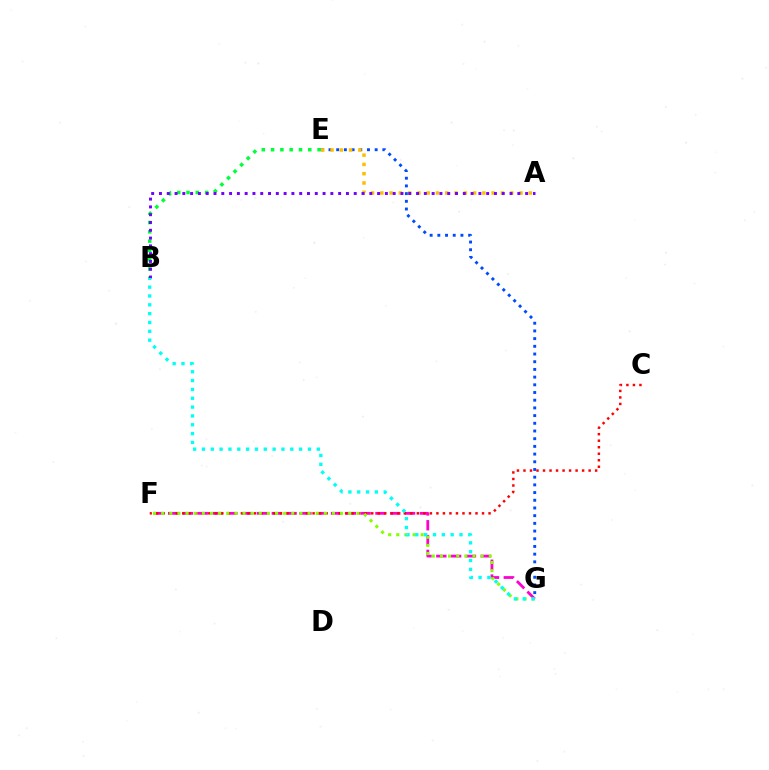{('B', 'E'): [{'color': '#00ff39', 'line_style': 'dotted', 'thickness': 2.53}], ('F', 'G'): [{'color': '#ff00cf', 'line_style': 'dashed', 'thickness': 2.01}, {'color': '#84ff00', 'line_style': 'dotted', 'thickness': 2.21}], ('C', 'F'): [{'color': '#ff0000', 'line_style': 'dotted', 'thickness': 1.77}], ('E', 'G'): [{'color': '#004bff', 'line_style': 'dotted', 'thickness': 2.09}], ('A', 'E'): [{'color': '#ffbd00', 'line_style': 'dotted', 'thickness': 2.52}], ('A', 'B'): [{'color': '#7200ff', 'line_style': 'dotted', 'thickness': 2.12}], ('B', 'G'): [{'color': '#00fff6', 'line_style': 'dotted', 'thickness': 2.4}]}